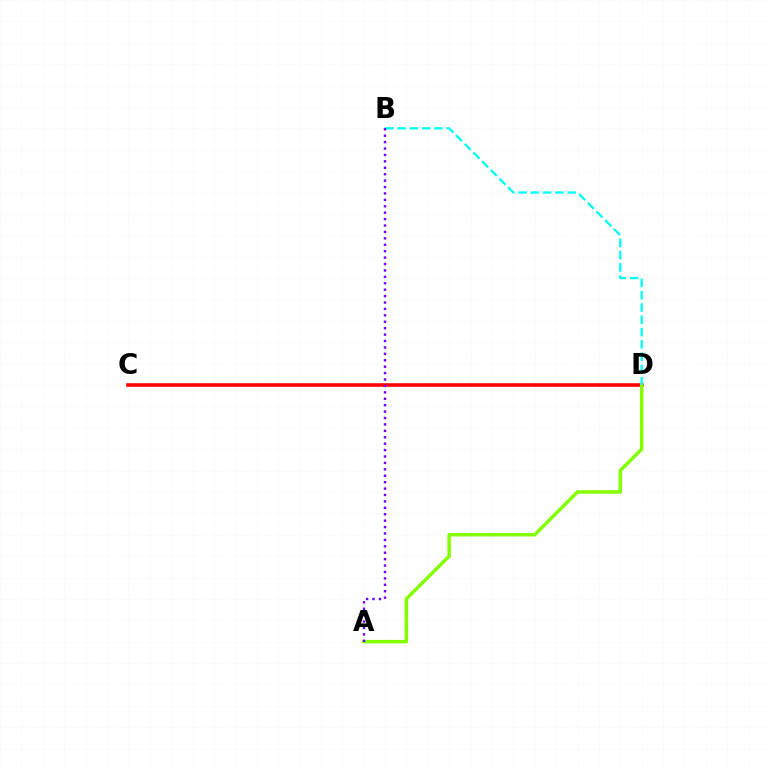{('C', 'D'): [{'color': '#ff0000', 'line_style': 'solid', 'thickness': 2.57}], ('A', 'D'): [{'color': '#84ff00', 'line_style': 'solid', 'thickness': 2.51}], ('B', 'D'): [{'color': '#00fff6', 'line_style': 'dashed', 'thickness': 1.67}], ('A', 'B'): [{'color': '#7200ff', 'line_style': 'dotted', 'thickness': 1.74}]}